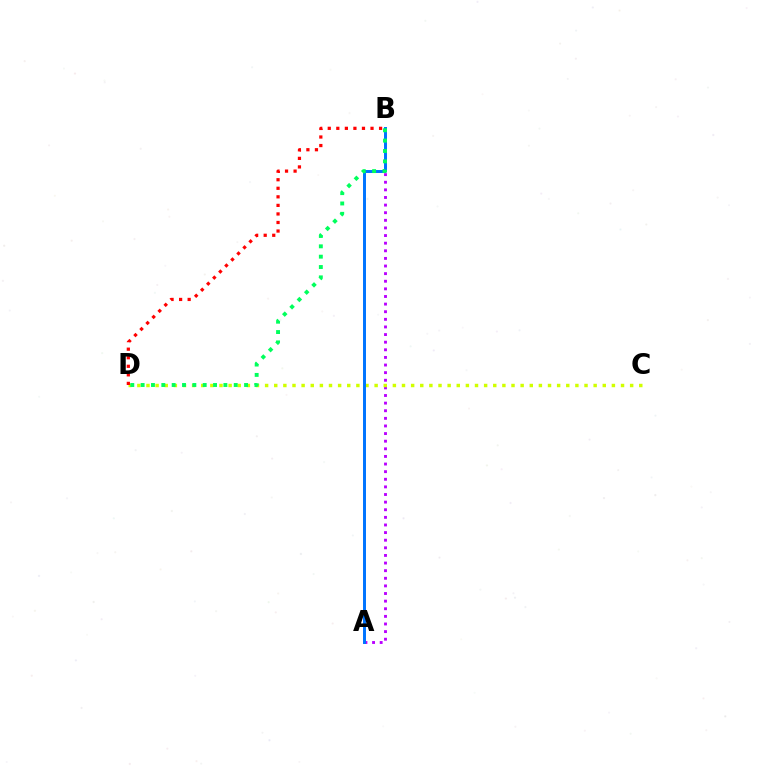{('A', 'B'): [{'color': '#b900ff', 'line_style': 'dotted', 'thickness': 2.07}, {'color': '#0074ff', 'line_style': 'solid', 'thickness': 2.14}], ('C', 'D'): [{'color': '#d1ff00', 'line_style': 'dotted', 'thickness': 2.48}], ('B', 'D'): [{'color': '#ff0000', 'line_style': 'dotted', 'thickness': 2.32}, {'color': '#00ff5c', 'line_style': 'dotted', 'thickness': 2.81}]}